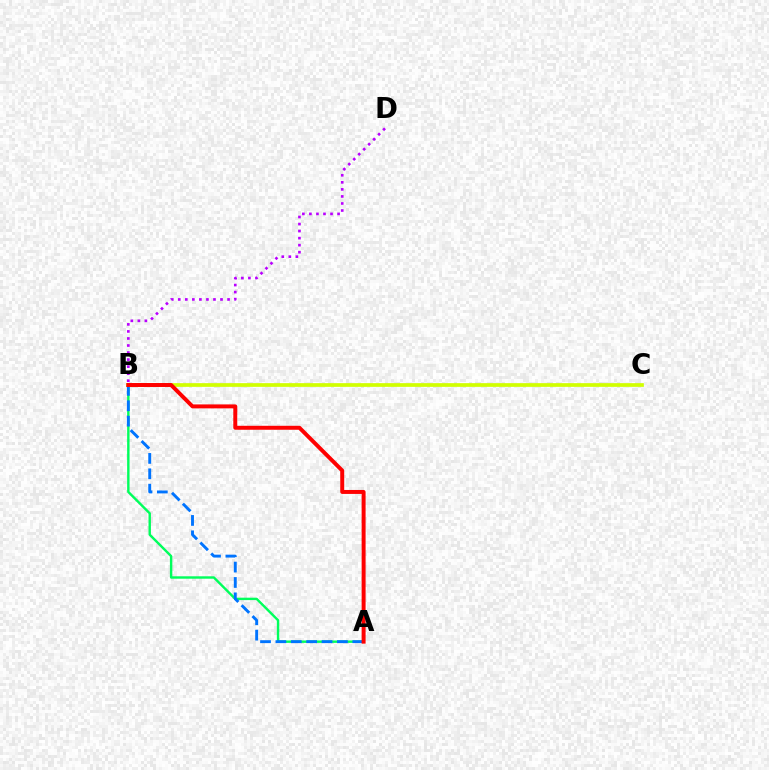{('A', 'B'): [{'color': '#00ff5c', 'line_style': 'solid', 'thickness': 1.74}, {'color': '#0074ff', 'line_style': 'dashed', 'thickness': 2.09}, {'color': '#ff0000', 'line_style': 'solid', 'thickness': 2.85}], ('B', 'C'): [{'color': '#d1ff00', 'line_style': 'solid', 'thickness': 2.66}], ('B', 'D'): [{'color': '#b900ff', 'line_style': 'dotted', 'thickness': 1.91}]}